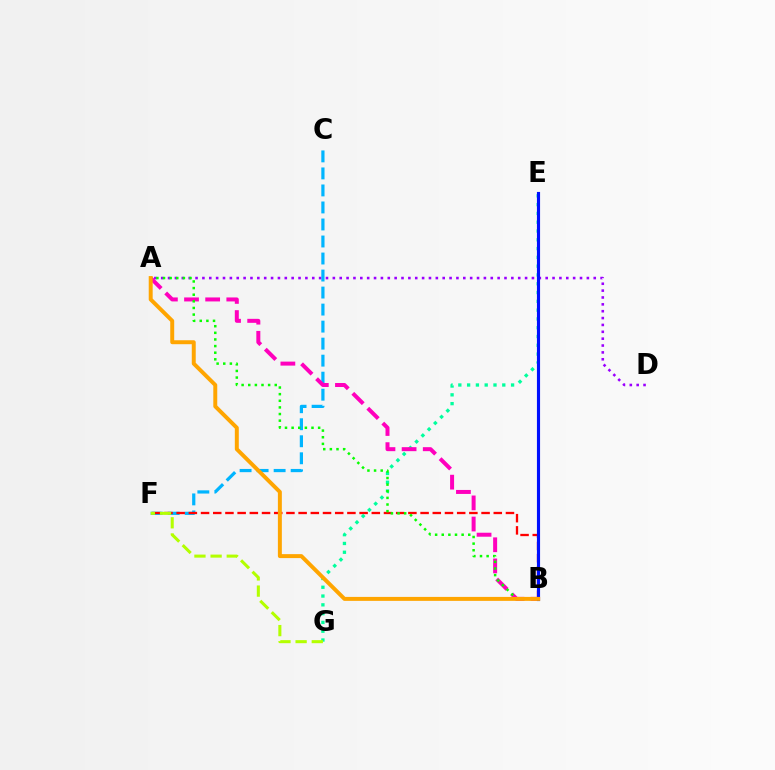{('A', 'D'): [{'color': '#9b00ff', 'line_style': 'dotted', 'thickness': 1.87}], ('C', 'F'): [{'color': '#00b5ff', 'line_style': 'dashed', 'thickness': 2.31}], ('B', 'F'): [{'color': '#ff0000', 'line_style': 'dashed', 'thickness': 1.66}], ('E', 'G'): [{'color': '#00ff9d', 'line_style': 'dotted', 'thickness': 2.39}], ('A', 'B'): [{'color': '#ff00bd', 'line_style': 'dashed', 'thickness': 2.87}, {'color': '#08ff00', 'line_style': 'dotted', 'thickness': 1.8}, {'color': '#ffa500', 'line_style': 'solid', 'thickness': 2.85}], ('B', 'E'): [{'color': '#0010ff', 'line_style': 'solid', 'thickness': 2.25}], ('F', 'G'): [{'color': '#b3ff00', 'line_style': 'dashed', 'thickness': 2.2}]}